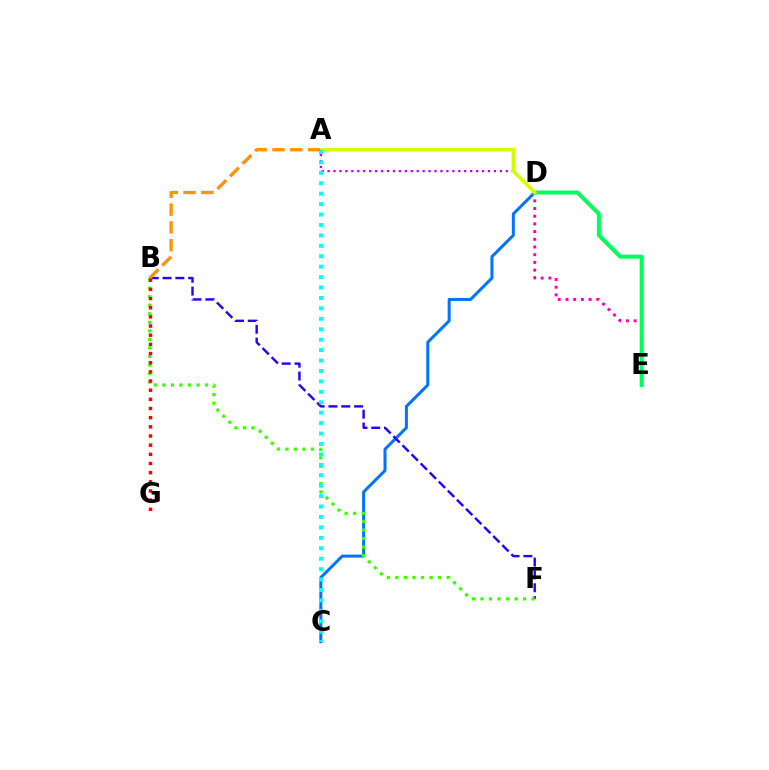{('C', 'D'): [{'color': '#0074ff', 'line_style': 'solid', 'thickness': 2.17}], ('D', 'E'): [{'color': '#ff00ac', 'line_style': 'dotted', 'thickness': 2.09}, {'color': '#00ff5c', 'line_style': 'solid', 'thickness': 2.88}], ('B', 'F'): [{'color': '#2500ff', 'line_style': 'dashed', 'thickness': 1.74}, {'color': '#3dff00', 'line_style': 'dotted', 'thickness': 2.32}], ('A', 'D'): [{'color': '#b900ff', 'line_style': 'dotted', 'thickness': 1.61}, {'color': '#d1ff00', 'line_style': 'solid', 'thickness': 2.43}], ('A', 'C'): [{'color': '#00fff6', 'line_style': 'dotted', 'thickness': 2.83}], ('A', 'B'): [{'color': '#ff9400', 'line_style': 'dashed', 'thickness': 2.41}], ('B', 'G'): [{'color': '#ff0000', 'line_style': 'dotted', 'thickness': 2.49}]}